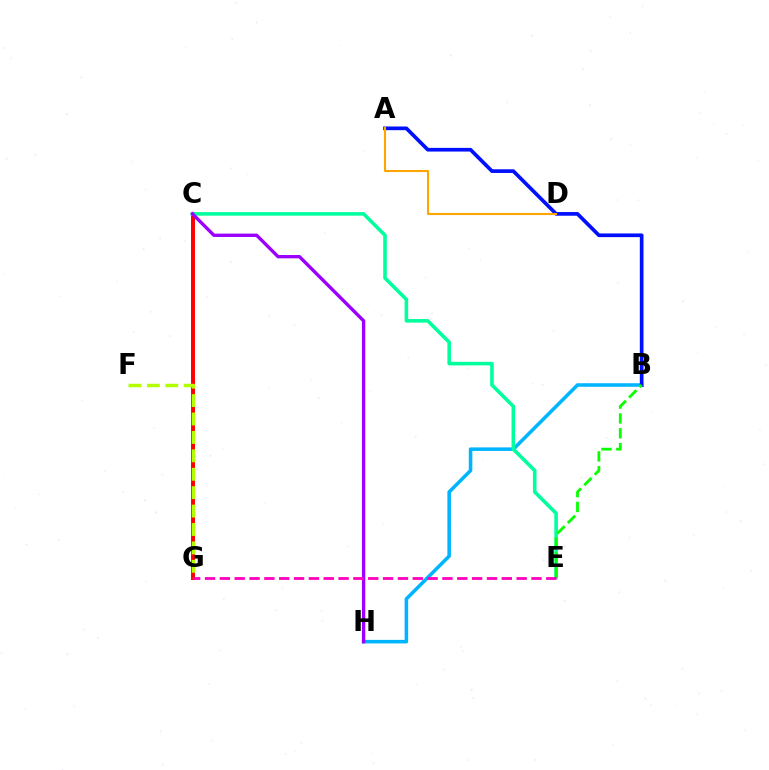{('C', 'G'): [{'color': '#ff0000', 'line_style': 'solid', 'thickness': 2.85}], ('B', 'H'): [{'color': '#00b5ff', 'line_style': 'solid', 'thickness': 2.56}], ('A', 'B'): [{'color': '#0010ff', 'line_style': 'solid', 'thickness': 2.65}], ('C', 'E'): [{'color': '#00ff9d', 'line_style': 'solid', 'thickness': 2.57}], ('C', 'H'): [{'color': '#9b00ff', 'line_style': 'solid', 'thickness': 2.42}], ('B', 'E'): [{'color': '#08ff00', 'line_style': 'dashed', 'thickness': 2.02}], ('F', 'G'): [{'color': '#b3ff00', 'line_style': 'dashed', 'thickness': 2.5}], ('A', 'D'): [{'color': '#ffa500', 'line_style': 'solid', 'thickness': 1.51}], ('E', 'G'): [{'color': '#ff00bd', 'line_style': 'dashed', 'thickness': 2.02}]}